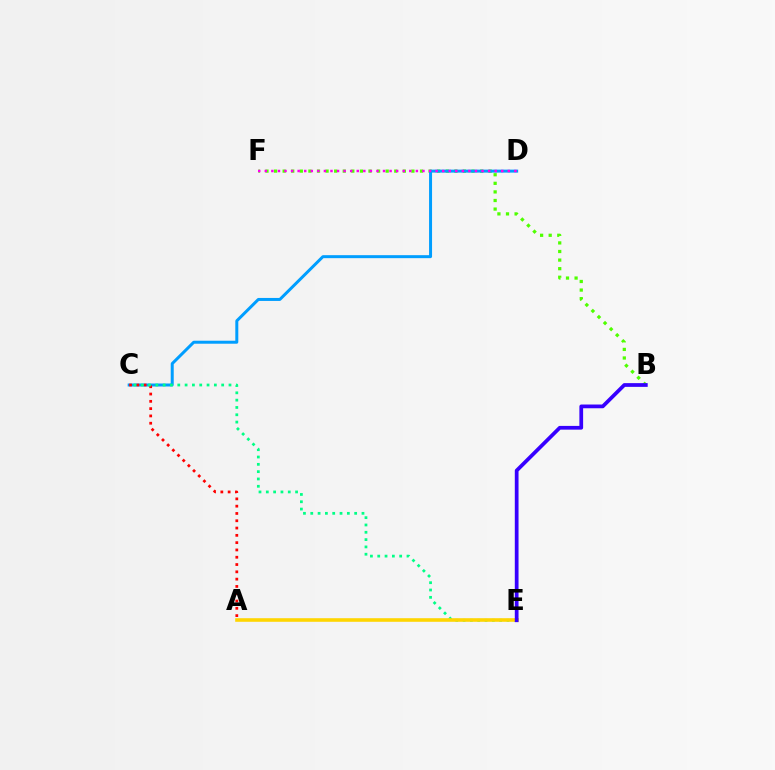{('B', 'F'): [{'color': '#4fff00', 'line_style': 'dotted', 'thickness': 2.33}], ('C', 'D'): [{'color': '#009eff', 'line_style': 'solid', 'thickness': 2.15}], ('A', 'C'): [{'color': '#ff0000', 'line_style': 'dotted', 'thickness': 1.98}], ('C', 'E'): [{'color': '#00ff86', 'line_style': 'dotted', 'thickness': 1.99}], ('A', 'E'): [{'color': '#ffd500', 'line_style': 'solid', 'thickness': 2.58}], ('D', 'F'): [{'color': '#ff00ed', 'line_style': 'dotted', 'thickness': 1.78}], ('B', 'E'): [{'color': '#3700ff', 'line_style': 'solid', 'thickness': 2.69}]}